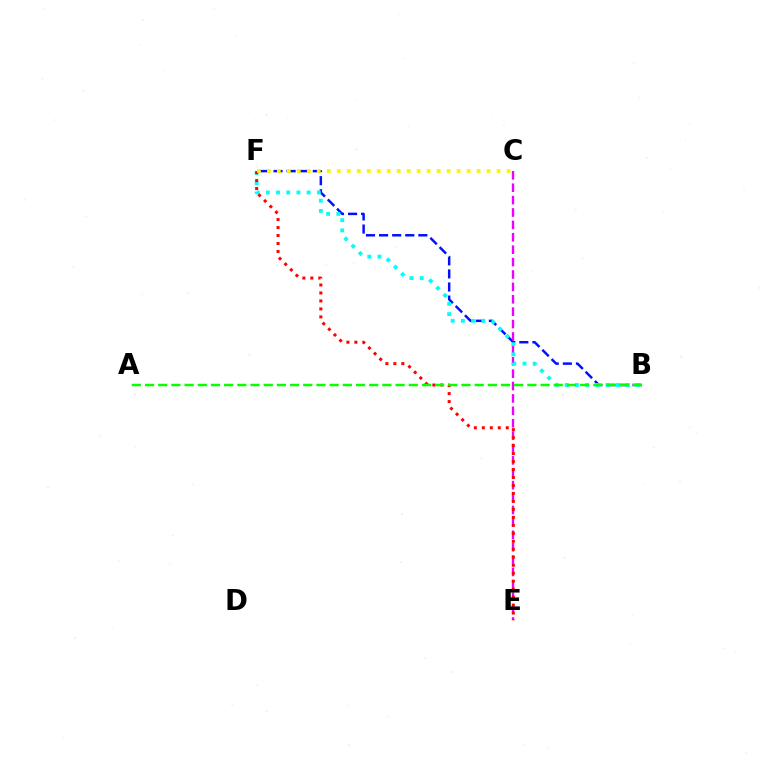{('B', 'F'): [{'color': '#0010ff', 'line_style': 'dashed', 'thickness': 1.78}, {'color': '#00fff6', 'line_style': 'dotted', 'thickness': 2.77}], ('C', 'E'): [{'color': '#ee00ff', 'line_style': 'dashed', 'thickness': 1.68}], ('E', 'F'): [{'color': '#ff0000', 'line_style': 'dotted', 'thickness': 2.17}], ('A', 'B'): [{'color': '#08ff00', 'line_style': 'dashed', 'thickness': 1.79}], ('C', 'F'): [{'color': '#fcf500', 'line_style': 'dotted', 'thickness': 2.71}]}